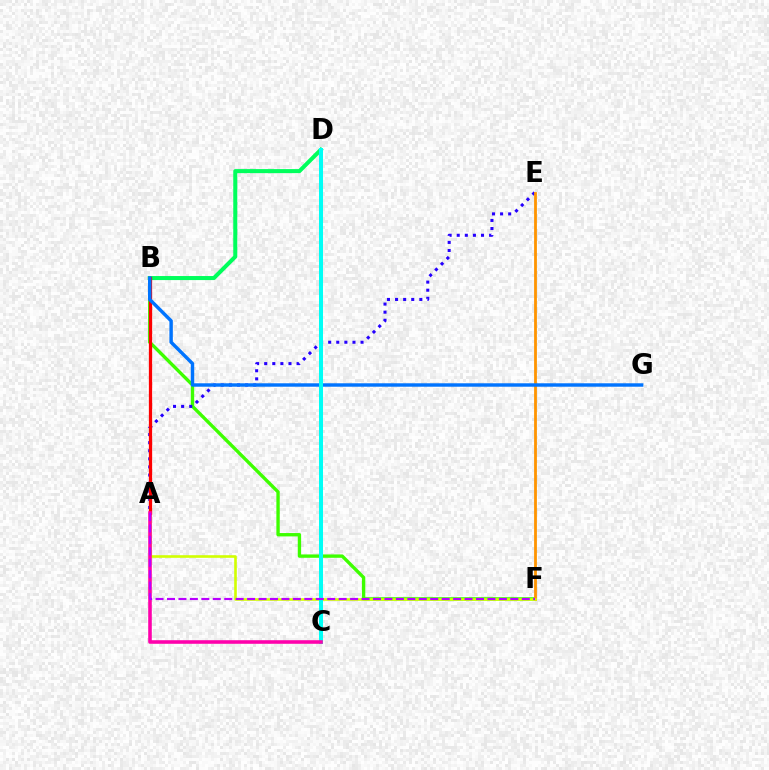{('B', 'F'): [{'color': '#3dff00', 'line_style': 'solid', 'thickness': 2.41}], ('A', 'E'): [{'color': '#2500ff', 'line_style': 'dotted', 'thickness': 2.2}], ('E', 'F'): [{'color': '#ff9400', 'line_style': 'solid', 'thickness': 2.01}], ('A', 'F'): [{'color': '#d1ff00', 'line_style': 'solid', 'thickness': 1.88}, {'color': '#b900ff', 'line_style': 'dashed', 'thickness': 1.55}], ('B', 'D'): [{'color': '#00ff5c', 'line_style': 'solid', 'thickness': 2.91}], ('A', 'B'): [{'color': '#ff0000', 'line_style': 'solid', 'thickness': 2.35}], ('B', 'G'): [{'color': '#0074ff', 'line_style': 'solid', 'thickness': 2.47}], ('C', 'D'): [{'color': '#00fff6', 'line_style': 'solid', 'thickness': 2.88}], ('A', 'C'): [{'color': '#ff00ac', 'line_style': 'solid', 'thickness': 2.57}]}